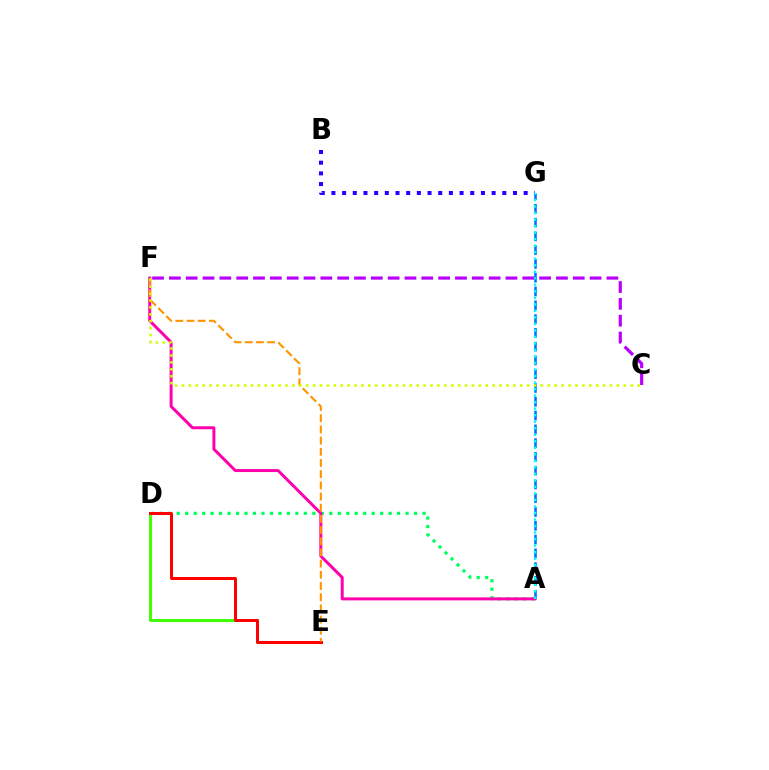{('A', 'D'): [{'color': '#00ff5c', 'line_style': 'dotted', 'thickness': 2.3}], ('A', 'G'): [{'color': '#0074ff', 'line_style': 'dashed', 'thickness': 1.87}, {'color': '#00fff6', 'line_style': 'dotted', 'thickness': 1.77}], ('D', 'E'): [{'color': '#3dff00', 'line_style': 'solid', 'thickness': 2.12}, {'color': '#ff0000', 'line_style': 'solid', 'thickness': 2.15}], ('B', 'G'): [{'color': '#2500ff', 'line_style': 'dotted', 'thickness': 2.9}], ('A', 'F'): [{'color': '#ff00ac', 'line_style': 'solid', 'thickness': 2.14}], ('C', 'F'): [{'color': '#b900ff', 'line_style': 'dashed', 'thickness': 2.29}, {'color': '#d1ff00', 'line_style': 'dotted', 'thickness': 1.88}], ('E', 'F'): [{'color': '#ff9400', 'line_style': 'dashed', 'thickness': 1.52}]}